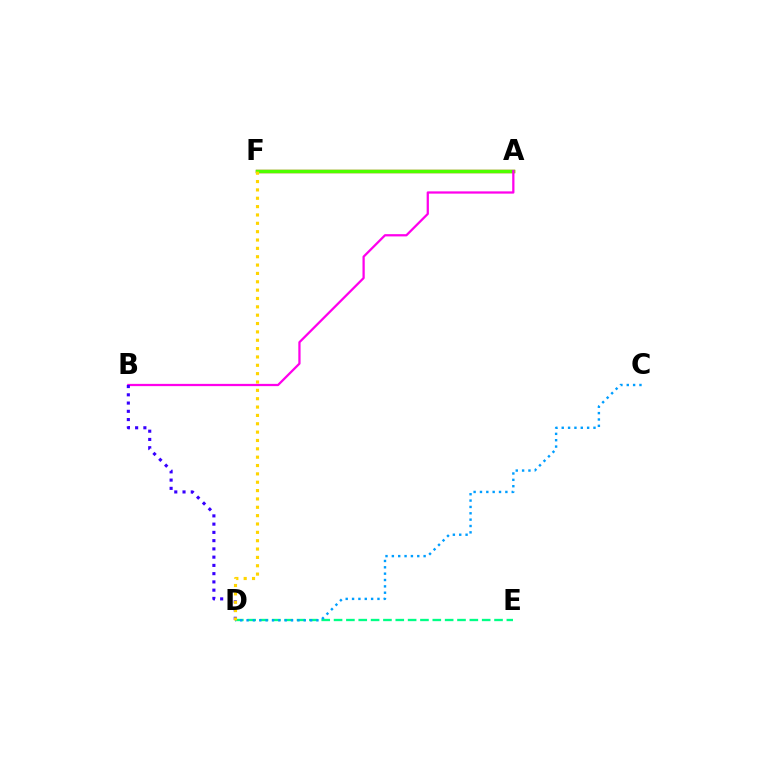{('D', 'E'): [{'color': '#00ff86', 'line_style': 'dashed', 'thickness': 1.68}], ('C', 'D'): [{'color': '#009eff', 'line_style': 'dotted', 'thickness': 1.73}], ('A', 'F'): [{'color': '#ff0000', 'line_style': 'solid', 'thickness': 2.41}, {'color': '#4fff00', 'line_style': 'solid', 'thickness': 2.5}], ('A', 'B'): [{'color': '#ff00ed', 'line_style': 'solid', 'thickness': 1.63}], ('B', 'D'): [{'color': '#3700ff', 'line_style': 'dotted', 'thickness': 2.24}], ('D', 'F'): [{'color': '#ffd500', 'line_style': 'dotted', 'thickness': 2.27}]}